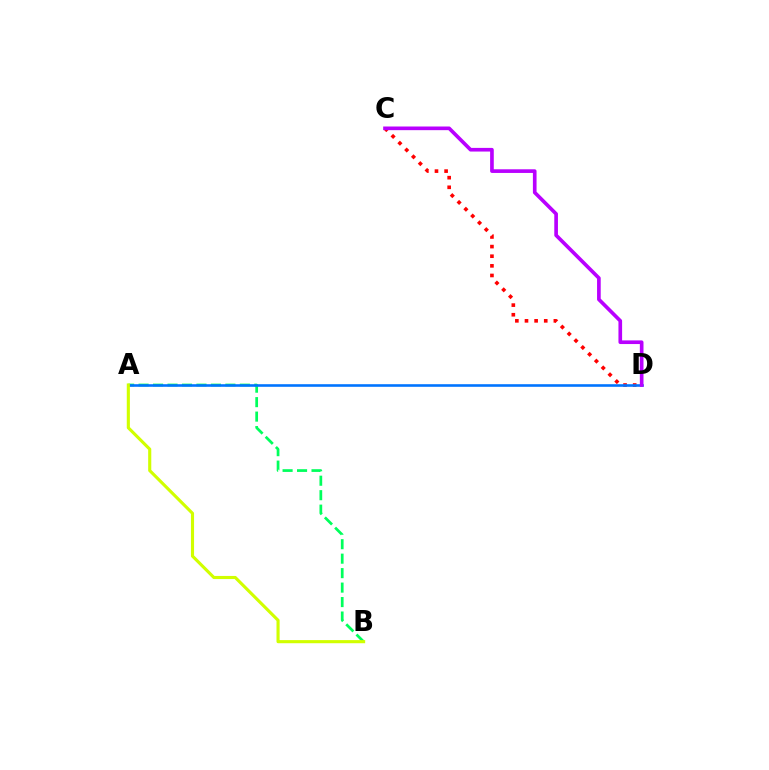{('A', 'B'): [{'color': '#00ff5c', 'line_style': 'dashed', 'thickness': 1.97}, {'color': '#d1ff00', 'line_style': 'solid', 'thickness': 2.24}], ('C', 'D'): [{'color': '#ff0000', 'line_style': 'dotted', 'thickness': 2.62}, {'color': '#b900ff', 'line_style': 'solid', 'thickness': 2.63}], ('A', 'D'): [{'color': '#0074ff', 'line_style': 'solid', 'thickness': 1.87}]}